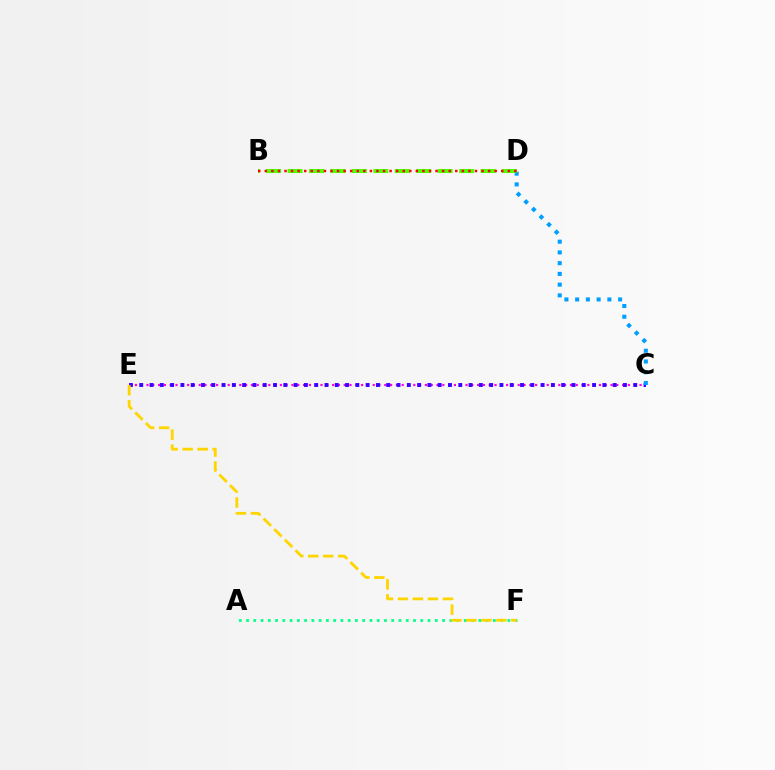{('C', 'E'): [{'color': '#ff00ed', 'line_style': 'dotted', 'thickness': 1.58}, {'color': '#3700ff', 'line_style': 'dotted', 'thickness': 2.8}], ('C', 'D'): [{'color': '#009eff', 'line_style': 'dotted', 'thickness': 2.92}], ('A', 'F'): [{'color': '#00ff86', 'line_style': 'dotted', 'thickness': 1.97}], ('B', 'D'): [{'color': '#4fff00', 'line_style': 'dashed', 'thickness': 2.91}, {'color': '#ff0000', 'line_style': 'dotted', 'thickness': 1.78}], ('E', 'F'): [{'color': '#ffd500', 'line_style': 'dashed', 'thickness': 2.04}]}